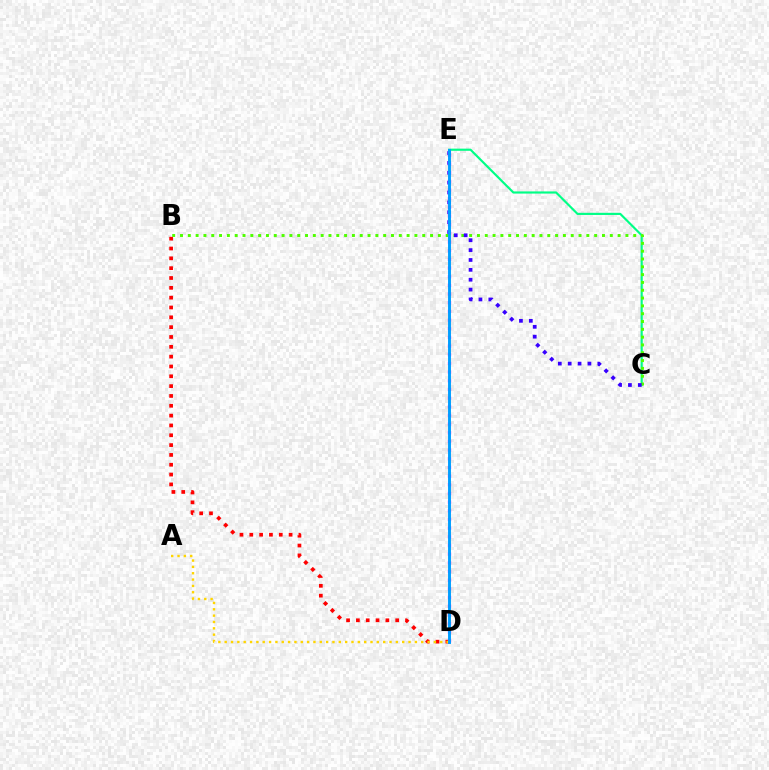{('B', 'D'): [{'color': '#ff0000', 'line_style': 'dotted', 'thickness': 2.67}], ('D', 'E'): [{'color': '#ff00ed', 'line_style': 'dotted', 'thickness': 2.36}, {'color': '#009eff', 'line_style': 'solid', 'thickness': 2.1}], ('C', 'E'): [{'color': '#00ff86', 'line_style': 'solid', 'thickness': 1.56}, {'color': '#3700ff', 'line_style': 'dotted', 'thickness': 2.68}], ('A', 'D'): [{'color': '#ffd500', 'line_style': 'dotted', 'thickness': 1.72}], ('B', 'C'): [{'color': '#4fff00', 'line_style': 'dotted', 'thickness': 2.12}]}